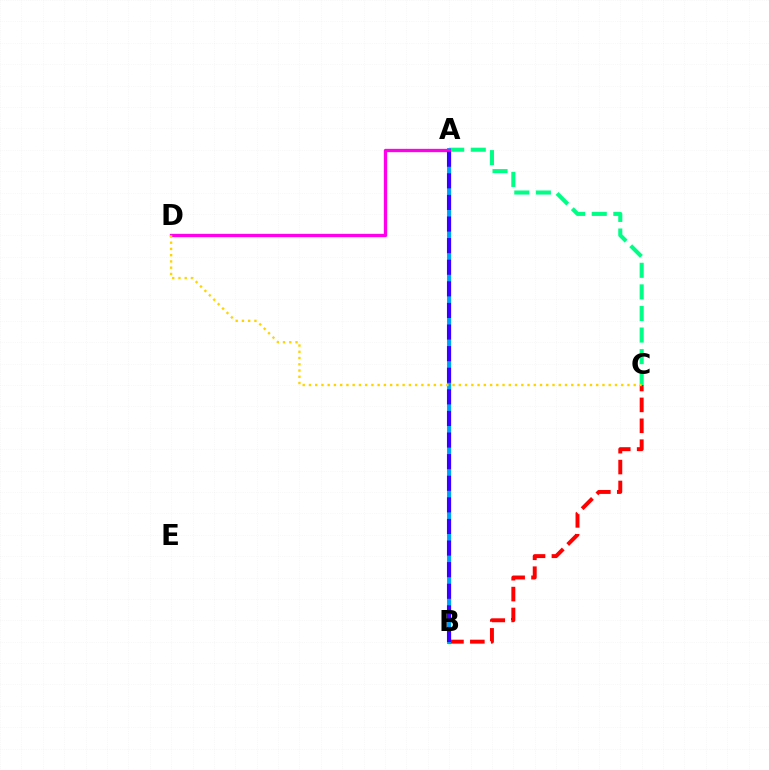{('A', 'C'): [{'color': '#00ff86', 'line_style': 'dashed', 'thickness': 2.93}], ('A', 'B'): [{'color': '#4fff00', 'line_style': 'solid', 'thickness': 2.49}, {'color': '#009eff', 'line_style': 'solid', 'thickness': 2.77}, {'color': '#3700ff', 'line_style': 'dashed', 'thickness': 2.93}], ('B', 'C'): [{'color': '#ff0000', 'line_style': 'dashed', 'thickness': 2.84}], ('A', 'D'): [{'color': '#ff00ed', 'line_style': 'solid', 'thickness': 2.4}], ('C', 'D'): [{'color': '#ffd500', 'line_style': 'dotted', 'thickness': 1.7}]}